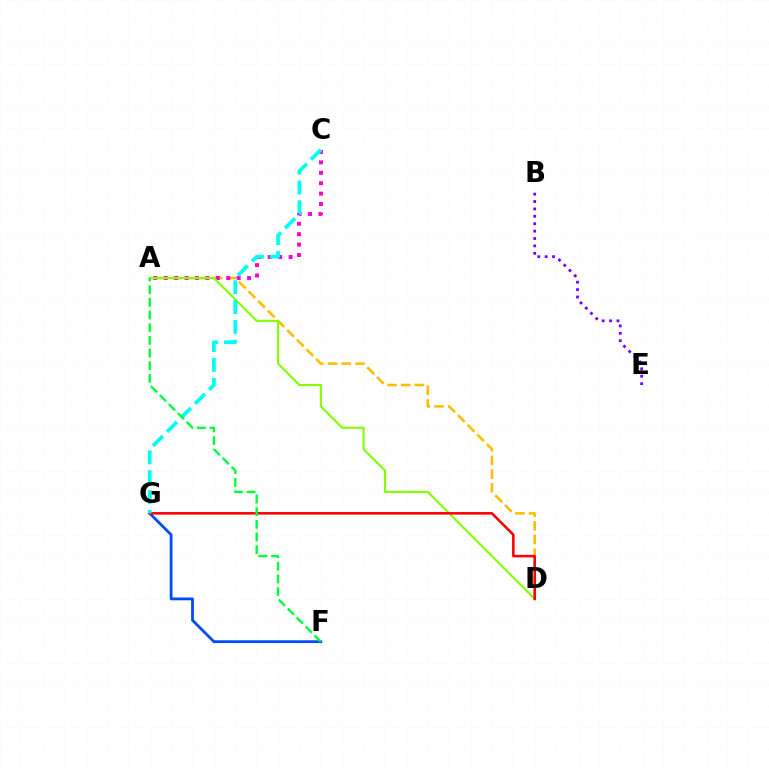{('F', 'G'): [{'color': '#004bff', 'line_style': 'solid', 'thickness': 2.0}], ('A', 'D'): [{'color': '#ffbd00', 'line_style': 'dashed', 'thickness': 1.86}, {'color': '#84ff00', 'line_style': 'solid', 'thickness': 1.53}], ('A', 'C'): [{'color': '#ff00cf', 'line_style': 'dotted', 'thickness': 2.83}], ('D', 'G'): [{'color': '#ff0000', 'line_style': 'solid', 'thickness': 1.83}], ('B', 'E'): [{'color': '#7200ff', 'line_style': 'dotted', 'thickness': 2.01}], ('C', 'G'): [{'color': '#00fff6', 'line_style': 'dashed', 'thickness': 2.69}], ('A', 'F'): [{'color': '#00ff39', 'line_style': 'dashed', 'thickness': 1.72}]}